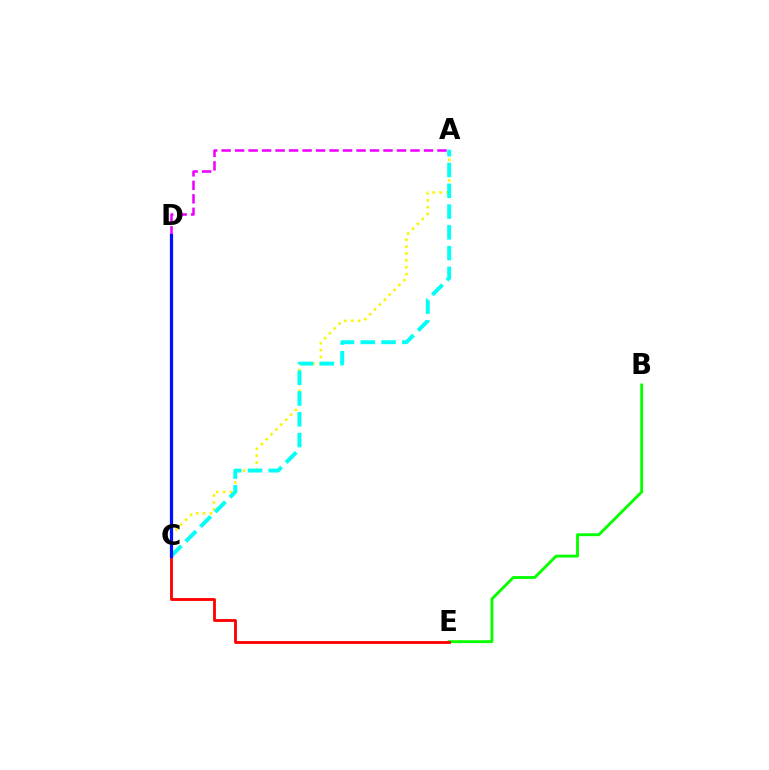{('B', 'E'): [{'color': '#08ff00', 'line_style': 'solid', 'thickness': 2.08}], ('A', 'C'): [{'color': '#fcf500', 'line_style': 'dotted', 'thickness': 1.87}, {'color': '#00fff6', 'line_style': 'dashed', 'thickness': 2.82}], ('A', 'D'): [{'color': '#ee00ff', 'line_style': 'dashed', 'thickness': 1.83}], ('C', 'E'): [{'color': '#ff0000', 'line_style': 'solid', 'thickness': 2.04}], ('C', 'D'): [{'color': '#0010ff', 'line_style': 'solid', 'thickness': 2.32}]}